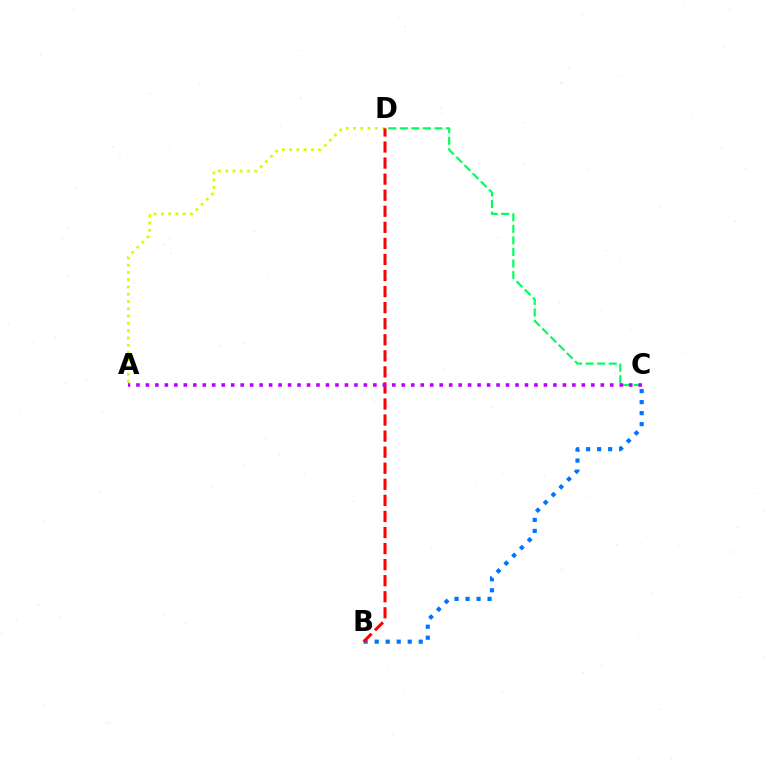{('B', 'C'): [{'color': '#0074ff', 'line_style': 'dotted', 'thickness': 2.99}], ('C', 'D'): [{'color': '#00ff5c', 'line_style': 'dashed', 'thickness': 1.57}], ('A', 'D'): [{'color': '#d1ff00', 'line_style': 'dotted', 'thickness': 1.98}], ('B', 'D'): [{'color': '#ff0000', 'line_style': 'dashed', 'thickness': 2.18}], ('A', 'C'): [{'color': '#b900ff', 'line_style': 'dotted', 'thickness': 2.57}]}